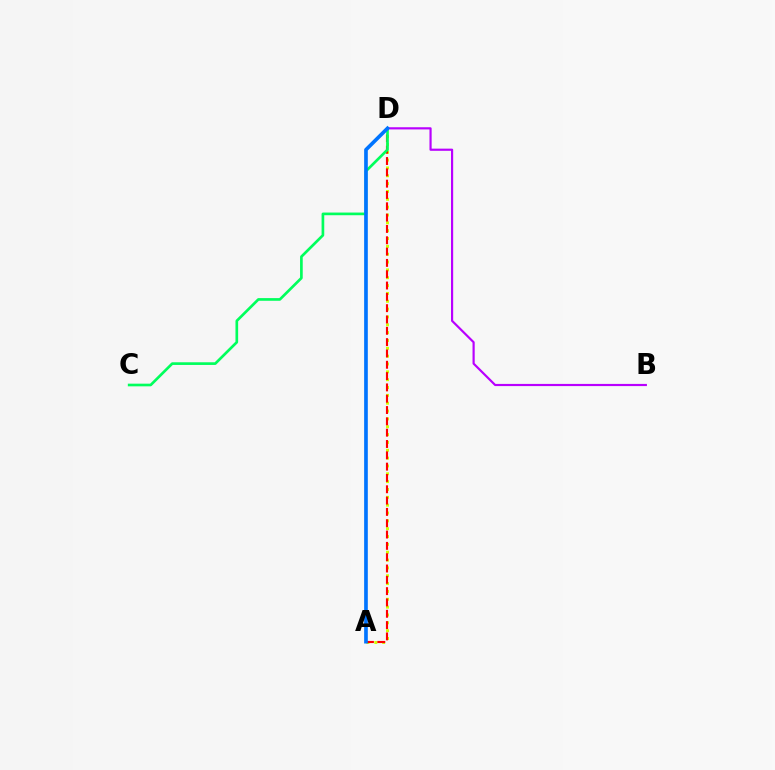{('A', 'D'): [{'color': '#d1ff00', 'line_style': 'dotted', 'thickness': 2.13}, {'color': '#ff0000', 'line_style': 'dashed', 'thickness': 1.54}, {'color': '#0074ff', 'line_style': 'solid', 'thickness': 2.64}], ('B', 'D'): [{'color': '#b900ff', 'line_style': 'solid', 'thickness': 1.57}], ('C', 'D'): [{'color': '#00ff5c', 'line_style': 'solid', 'thickness': 1.93}]}